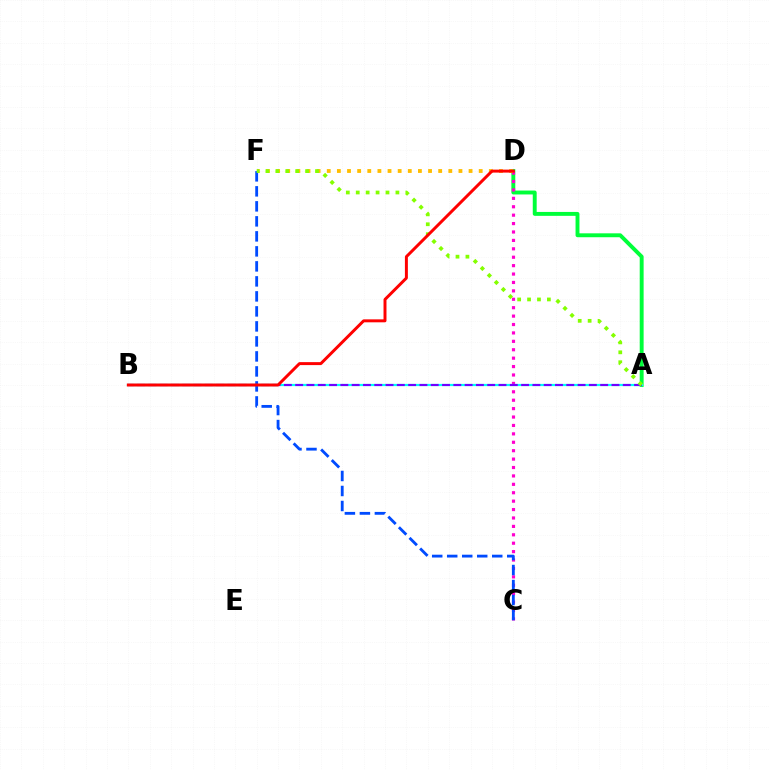{('A', 'D'): [{'color': '#00ff39', 'line_style': 'solid', 'thickness': 2.81}], ('C', 'D'): [{'color': '#ff00cf', 'line_style': 'dotted', 'thickness': 2.29}], ('C', 'F'): [{'color': '#004bff', 'line_style': 'dashed', 'thickness': 2.04}], ('A', 'B'): [{'color': '#00fff6', 'line_style': 'solid', 'thickness': 1.59}, {'color': '#7200ff', 'line_style': 'dashed', 'thickness': 1.53}], ('D', 'F'): [{'color': '#ffbd00', 'line_style': 'dotted', 'thickness': 2.75}], ('A', 'F'): [{'color': '#84ff00', 'line_style': 'dotted', 'thickness': 2.7}], ('B', 'D'): [{'color': '#ff0000', 'line_style': 'solid', 'thickness': 2.13}]}